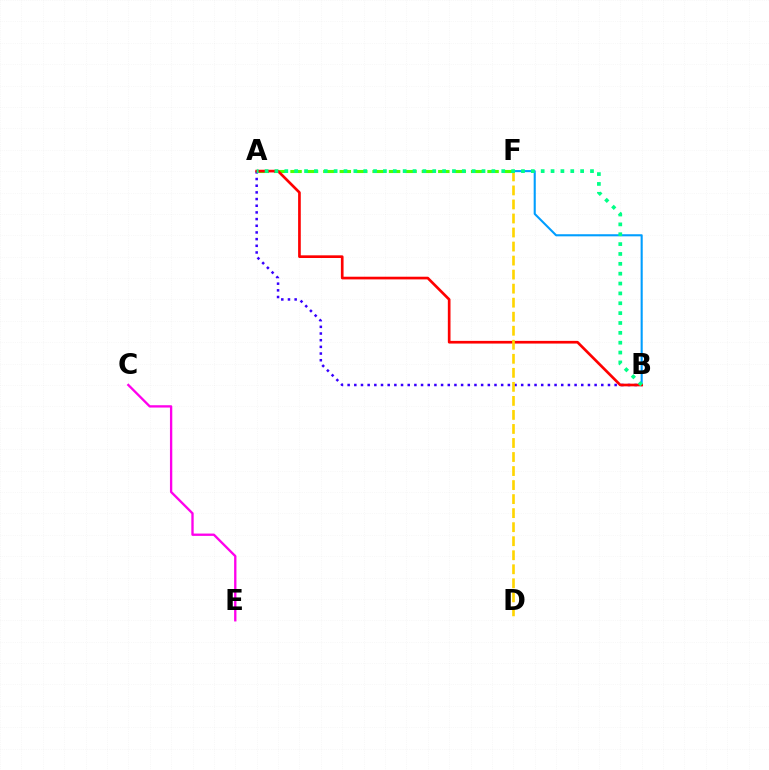{('A', 'F'): [{'color': '#4fff00', 'line_style': 'dashed', 'thickness': 2.23}], ('B', 'F'): [{'color': '#009eff', 'line_style': 'solid', 'thickness': 1.51}], ('C', 'E'): [{'color': '#ff00ed', 'line_style': 'solid', 'thickness': 1.68}], ('A', 'B'): [{'color': '#3700ff', 'line_style': 'dotted', 'thickness': 1.81}, {'color': '#ff0000', 'line_style': 'solid', 'thickness': 1.93}, {'color': '#00ff86', 'line_style': 'dotted', 'thickness': 2.68}], ('D', 'F'): [{'color': '#ffd500', 'line_style': 'dashed', 'thickness': 1.91}]}